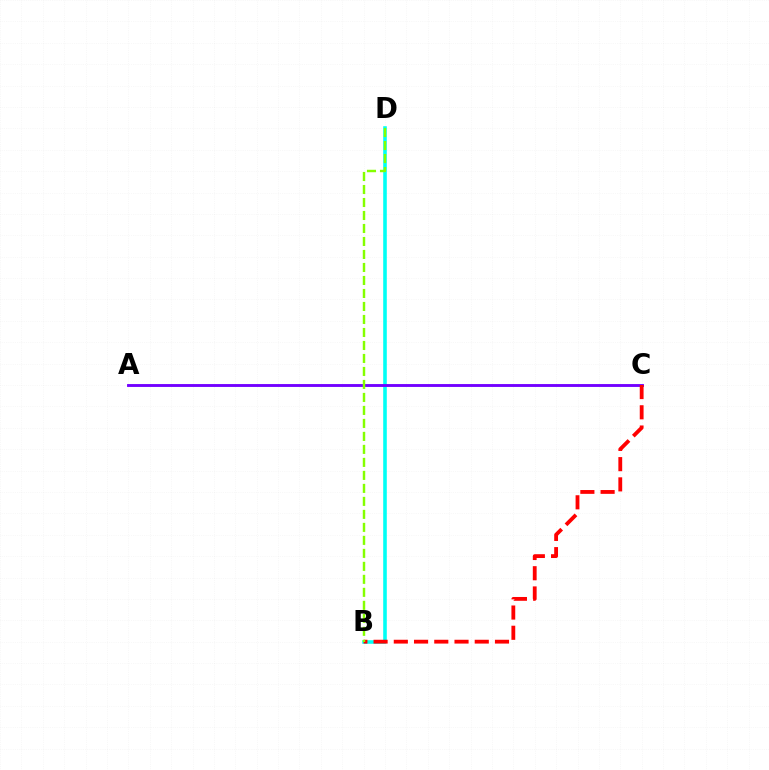{('B', 'D'): [{'color': '#00fff6', 'line_style': 'solid', 'thickness': 2.58}, {'color': '#84ff00', 'line_style': 'dashed', 'thickness': 1.77}], ('A', 'C'): [{'color': '#7200ff', 'line_style': 'solid', 'thickness': 2.07}], ('B', 'C'): [{'color': '#ff0000', 'line_style': 'dashed', 'thickness': 2.75}]}